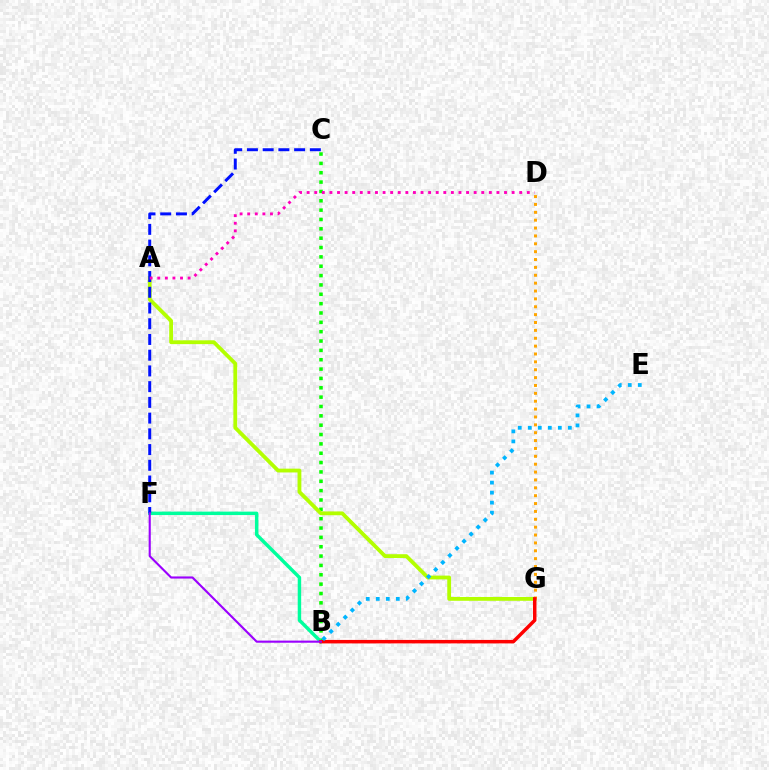{('B', 'C'): [{'color': '#08ff00', 'line_style': 'dotted', 'thickness': 2.54}], ('B', 'F'): [{'color': '#00ff9d', 'line_style': 'solid', 'thickness': 2.48}, {'color': '#9b00ff', 'line_style': 'solid', 'thickness': 1.53}], ('A', 'G'): [{'color': '#b3ff00', 'line_style': 'solid', 'thickness': 2.74}], ('D', 'G'): [{'color': '#ffa500', 'line_style': 'dotted', 'thickness': 2.14}], ('C', 'F'): [{'color': '#0010ff', 'line_style': 'dashed', 'thickness': 2.14}], ('B', 'G'): [{'color': '#ff0000', 'line_style': 'solid', 'thickness': 2.5}], ('B', 'E'): [{'color': '#00b5ff', 'line_style': 'dotted', 'thickness': 2.72}], ('A', 'D'): [{'color': '#ff00bd', 'line_style': 'dotted', 'thickness': 2.06}]}